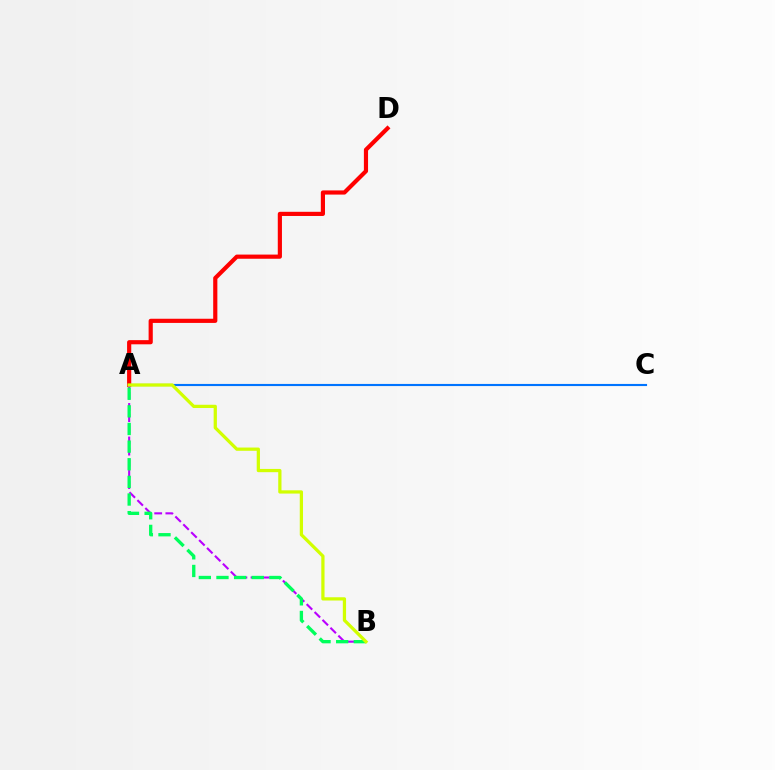{('A', 'D'): [{'color': '#ff0000', 'line_style': 'solid', 'thickness': 3.0}], ('A', 'B'): [{'color': '#b900ff', 'line_style': 'dashed', 'thickness': 1.52}, {'color': '#00ff5c', 'line_style': 'dashed', 'thickness': 2.4}, {'color': '#d1ff00', 'line_style': 'solid', 'thickness': 2.34}], ('A', 'C'): [{'color': '#0074ff', 'line_style': 'solid', 'thickness': 1.53}]}